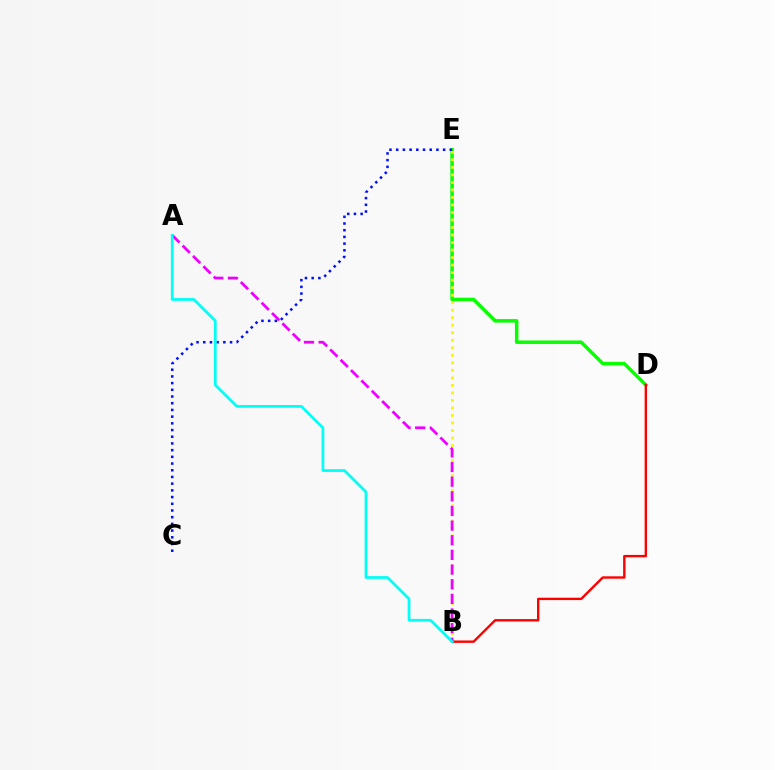{('D', 'E'): [{'color': '#08ff00', 'line_style': 'solid', 'thickness': 2.5}], ('B', 'E'): [{'color': '#fcf500', 'line_style': 'dotted', 'thickness': 2.04}], ('B', 'D'): [{'color': '#ff0000', 'line_style': 'solid', 'thickness': 1.72}], ('A', 'B'): [{'color': '#ee00ff', 'line_style': 'dashed', 'thickness': 1.99}, {'color': '#00fff6', 'line_style': 'solid', 'thickness': 1.97}], ('C', 'E'): [{'color': '#0010ff', 'line_style': 'dotted', 'thickness': 1.82}]}